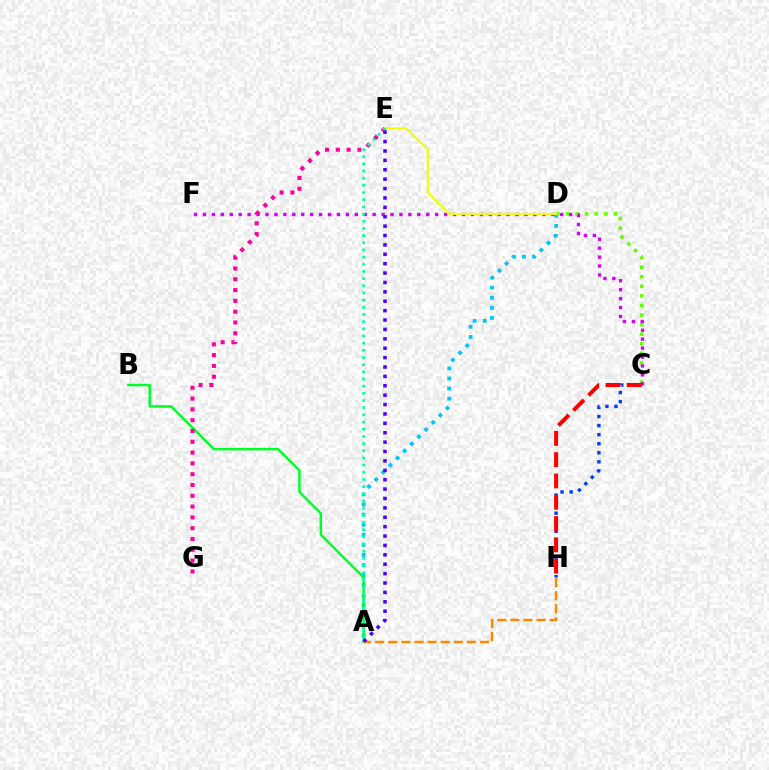{('A', 'D'): [{'color': '#00c7ff', 'line_style': 'dotted', 'thickness': 2.74}], ('C', 'D'): [{'color': '#66ff00', 'line_style': 'dotted', 'thickness': 2.6}], ('A', 'B'): [{'color': '#00ff27', 'line_style': 'solid', 'thickness': 1.77}], ('A', 'H'): [{'color': '#ff8800', 'line_style': 'dashed', 'thickness': 1.78}], ('C', 'F'): [{'color': '#d600ff', 'line_style': 'dotted', 'thickness': 2.43}], ('D', 'E'): [{'color': '#eeff00', 'line_style': 'solid', 'thickness': 1.52}], ('E', 'G'): [{'color': '#ff00a0', 'line_style': 'dotted', 'thickness': 2.94}], ('A', 'E'): [{'color': '#00ffaf', 'line_style': 'dotted', 'thickness': 1.95}, {'color': '#4f00ff', 'line_style': 'dotted', 'thickness': 2.55}], ('C', 'H'): [{'color': '#003fff', 'line_style': 'dotted', 'thickness': 2.46}, {'color': '#ff0000', 'line_style': 'dashed', 'thickness': 2.89}]}